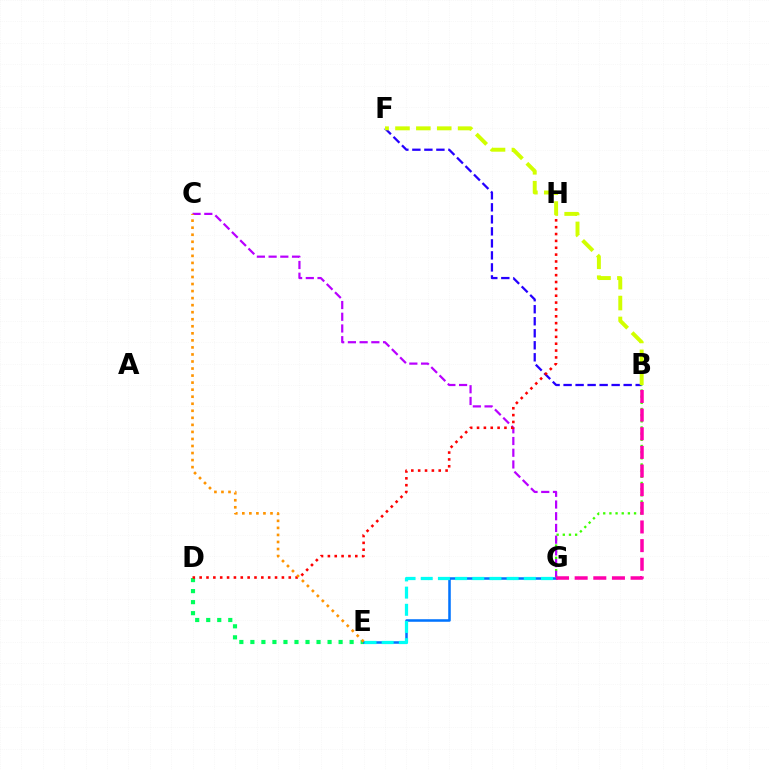{('B', 'F'): [{'color': '#2500ff', 'line_style': 'dashed', 'thickness': 1.63}, {'color': '#d1ff00', 'line_style': 'dashed', 'thickness': 2.84}], ('D', 'E'): [{'color': '#00ff5c', 'line_style': 'dotted', 'thickness': 3.0}], ('E', 'G'): [{'color': '#0074ff', 'line_style': 'solid', 'thickness': 1.83}, {'color': '#00fff6', 'line_style': 'dashed', 'thickness': 2.33}], ('B', 'G'): [{'color': '#3dff00', 'line_style': 'dotted', 'thickness': 1.67}, {'color': '#ff00ac', 'line_style': 'dashed', 'thickness': 2.53}], ('C', 'G'): [{'color': '#b900ff', 'line_style': 'dashed', 'thickness': 1.59}], ('D', 'H'): [{'color': '#ff0000', 'line_style': 'dotted', 'thickness': 1.86}], ('C', 'E'): [{'color': '#ff9400', 'line_style': 'dotted', 'thickness': 1.91}]}